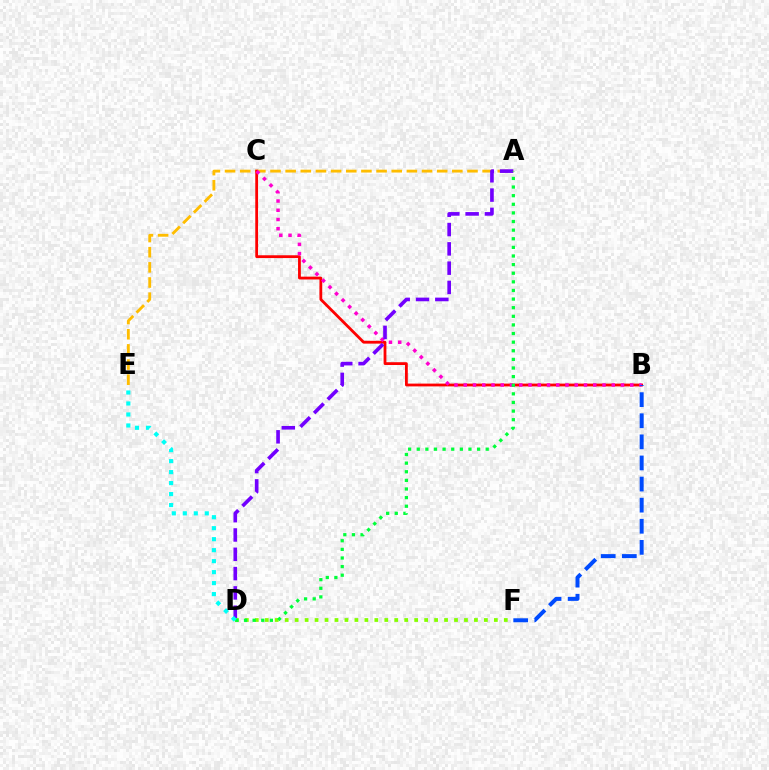{('A', 'E'): [{'color': '#ffbd00', 'line_style': 'dashed', 'thickness': 2.06}], ('B', 'C'): [{'color': '#ff0000', 'line_style': 'solid', 'thickness': 2.02}, {'color': '#ff00cf', 'line_style': 'dotted', 'thickness': 2.51}], ('A', 'D'): [{'color': '#7200ff', 'line_style': 'dashed', 'thickness': 2.62}, {'color': '#00ff39', 'line_style': 'dotted', 'thickness': 2.34}], ('D', 'F'): [{'color': '#84ff00', 'line_style': 'dotted', 'thickness': 2.71}], ('B', 'F'): [{'color': '#004bff', 'line_style': 'dashed', 'thickness': 2.87}], ('D', 'E'): [{'color': '#00fff6', 'line_style': 'dotted', 'thickness': 2.98}]}